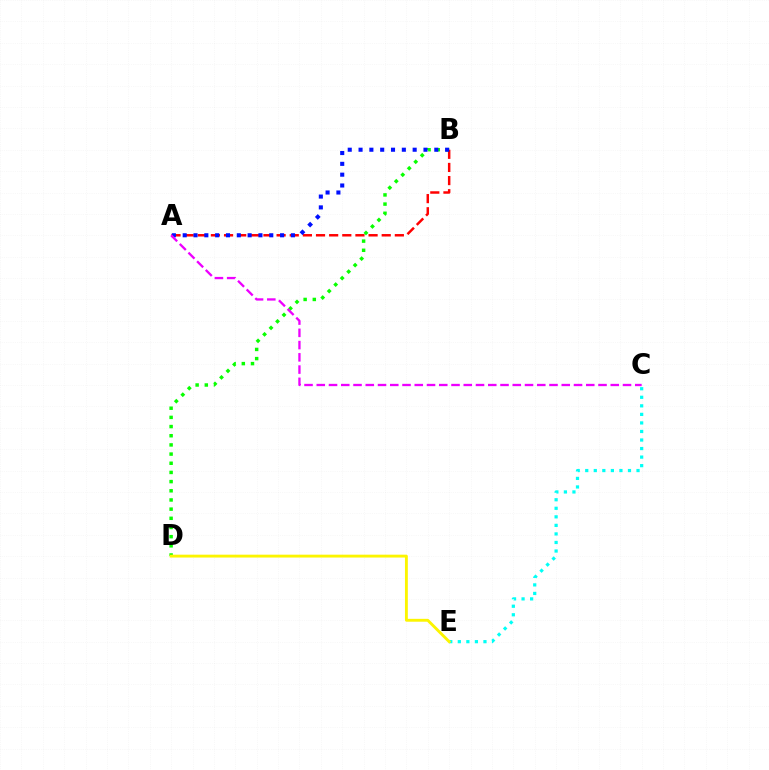{('B', 'D'): [{'color': '#08ff00', 'line_style': 'dotted', 'thickness': 2.49}], ('A', 'B'): [{'color': '#ff0000', 'line_style': 'dashed', 'thickness': 1.78}, {'color': '#0010ff', 'line_style': 'dotted', 'thickness': 2.94}], ('C', 'E'): [{'color': '#00fff6', 'line_style': 'dotted', 'thickness': 2.32}], ('D', 'E'): [{'color': '#fcf500', 'line_style': 'solid', 'thickness': 2.06}], ('A', 'C'): [{'color': '#ee00ff', 'line_style': 'dashed', 'thickness': 1.66}]}